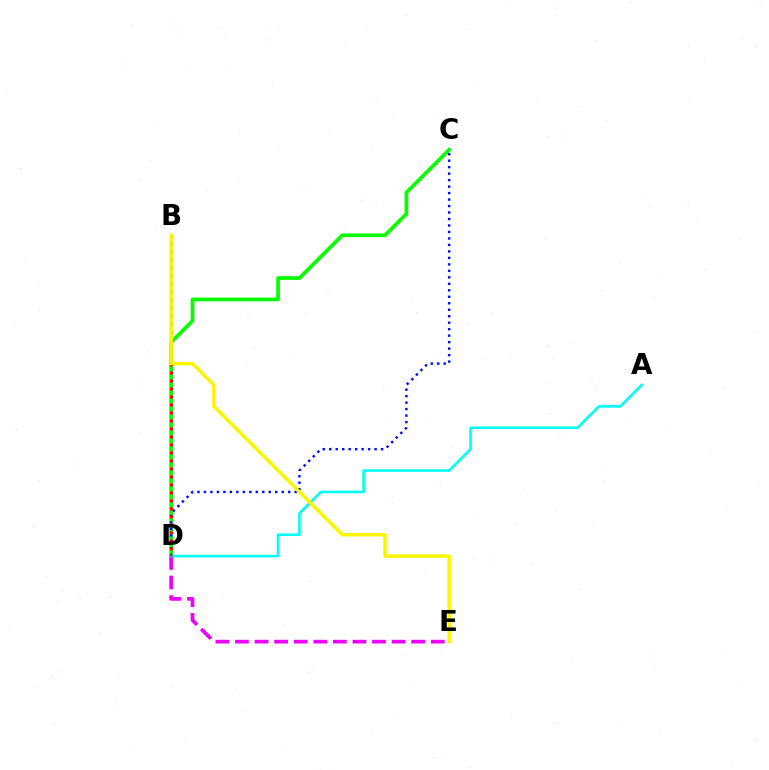{('C', 'D'): [{'color': '#08ff00', 'line_style': 'solid', 'thickness': 2.68}, {'color': '#0010ff', 'line_style': 'dotted', 'thickness': 1.76}], ('D', 'E'): [{'color': '#ee00ff', 'line_style': 'dashed', 'thickness': 2.66}], ('A', 'D'): [{'color': '#00fff6', 'line_style': 'solid', 'thickness': 1.87}], ('B', 'D'): [{'color': '#ff0000', 'line_style': 'dotted', 'thickness': 2.17}], ('B', 'E'): [{'color': '#fcf500', 'line_style': 'solid', 'thickness': 2.52}]}